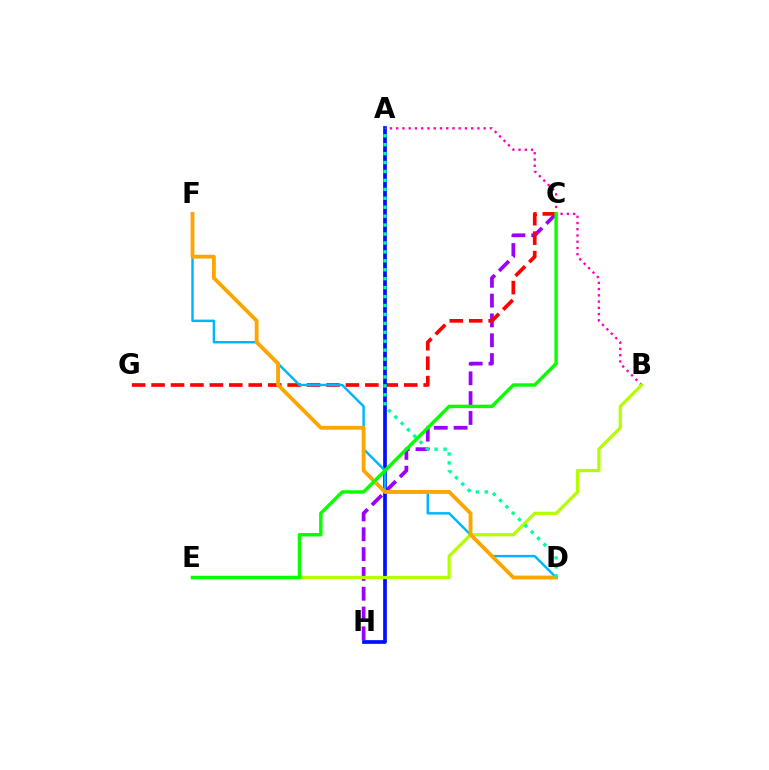{('C', 'H'): [{'color': '#9b00ff', 'line_style': 'dashed', 'thickness': 2.69}], ('C', 'G'): [{'color': '#ff0000', 'line_style': 'dashed', 'thickness': 2.64}], ('A', 'H'): [{'color': '#0010ff', 'line_style': 'solid', 'thickness': 2.67}], ('D', 'F'): [{'color': '#00b5ff', 'line_style': 'solid', 'thickness': 1.76}, {'color': '#ffa500', 'line_style': 'solid', 'thickness': 2.76}], ('A', 'B'): [{'color': '#ff00bd', 'line_style': 'dotted', 'thickness': 1.7}], ('B', 'E'): [{'color': '#b3ff00', 'line_style': 'solid', 'thickness': 2.32}], ('A', 'D'): [{'color': '#00ff9d', 'line_style': 'dotted', 'thickness': 2.43}], ('C', 'E'): [{'color': '#08ff00', 'line_style': 'solid', 'thickness': 2.47}]}